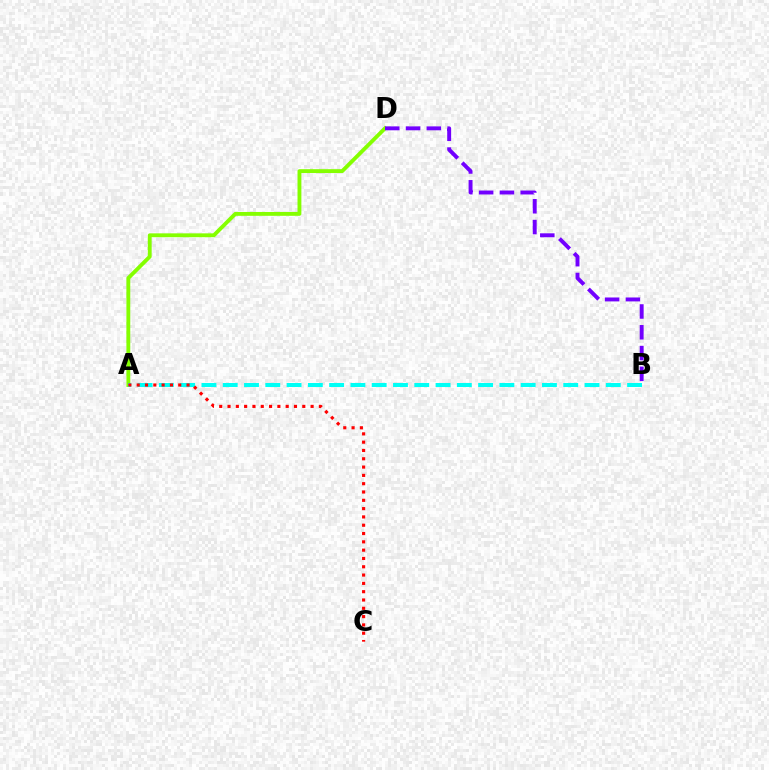{('A', 'D'): [{'color': '#84ff00', 'line_style': 'solid', 'thickness': 2.78}], ('A', 'B'): [{'color': '#00fff6', 'line_style': 'dashed', 'thickness': 2.89}], ('A', 'C'): [{'color': '#ff0000', 'line_style': 'dotted', 'thickness': 2.26}], ('B', 'D'): [{'color': '#7200ff', 'line_style': 'dashed', 'thickness': 2.82}]}